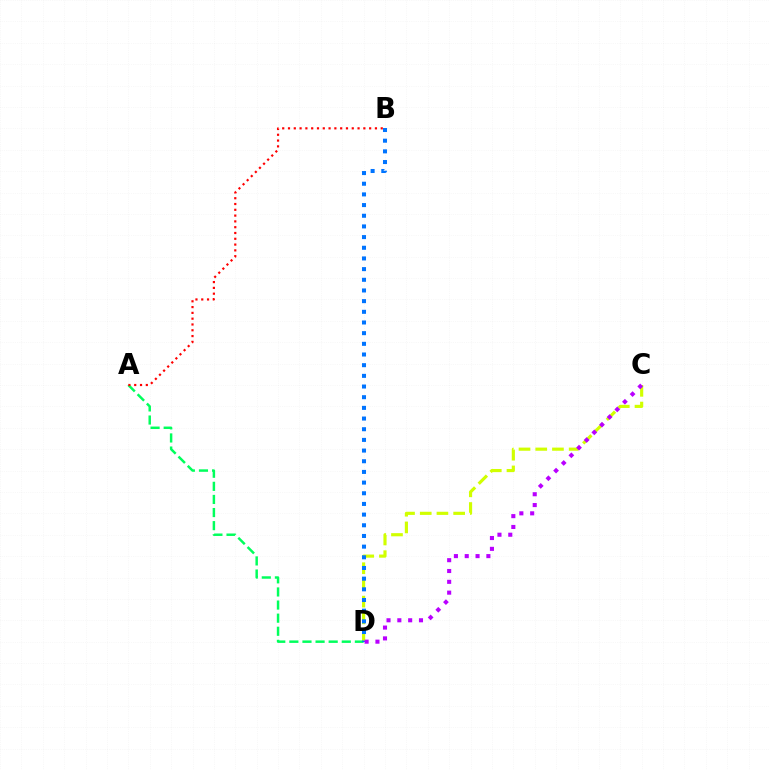{('C', 'D'): [{'color': '#d1ff00', 'line_style': 'dashed', 'thickness': 2.27}, {'color': '#b900ff', 'line_style': 'dotted', 'thickness': 2.94}], ('A', 'D'): [{'color': '#00ff5c', 'line_style': 'dashed', 'thickness': 1.78}], ('B', 'D'): [{'color': '#0074ff', 'line_style': 'dotted', 'thickness': 2.9}], ('A', 'B'): [{'color': '#ff0000', 'line_style': 'dotted', 'thickness': 1.57}]}